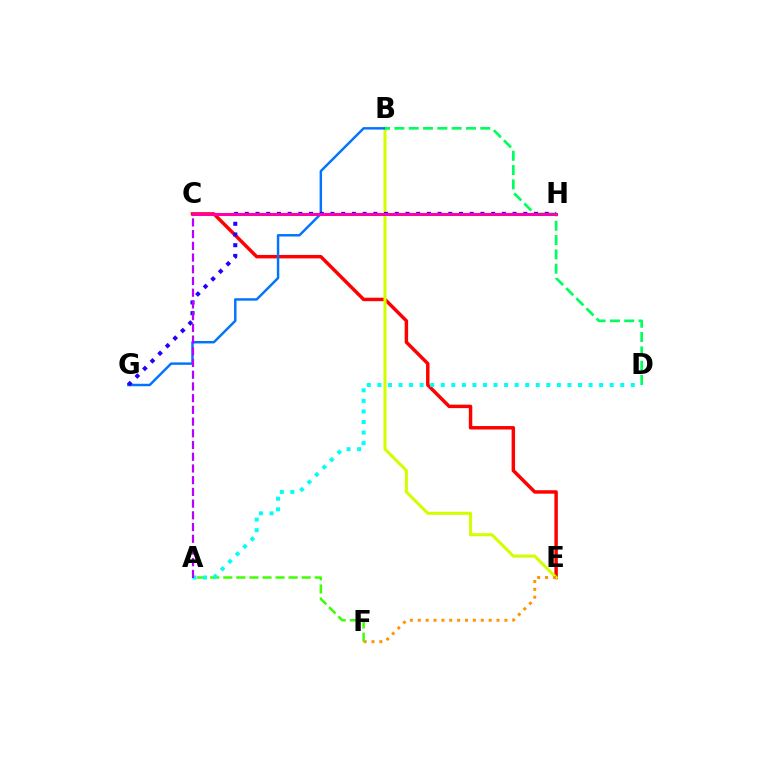{('C', 'E'): [{'color': '#ff0000', 'line_style': 'solid', 'thickness': 2.49}], ('B', 'E'): [{'color': '#d1ff00', 'line_style': 'solid', 'thickness': 2.19}], ('B', 'G'): [{'color': '#0074ff', 'line_style': 'solid', 'thickness': 1.76}], ('B', 'D'): [{'color': '#00ff5c', 'line_style': 'dashed', 'thickness': 1.94}], ('E', 'F'): [{'color': '#ff9400', 'line_style': 'dotted', 'thickness': 2.14}], ('G', 'H'): [{'color': '#2500ff', 'line_style': 'dotted', 'thickness': 2.91}], ('A', 'F'): [{'color': '#3dff00', 'line_style': 'dashed', 'thickness': 1.77}], ('C', 'H'): [{'color': '#ff00ac', 'line_style': 'solid', 'thickness': 2.18}], ('A', 'D'): [{'color': '#00fff6', 'line_style': 'dotted', 'thickness': 2.87}], ('A', 'C'): [{'color': '#b900ff', 'line_style': 'dashed', 'thickness': 1.59}]}